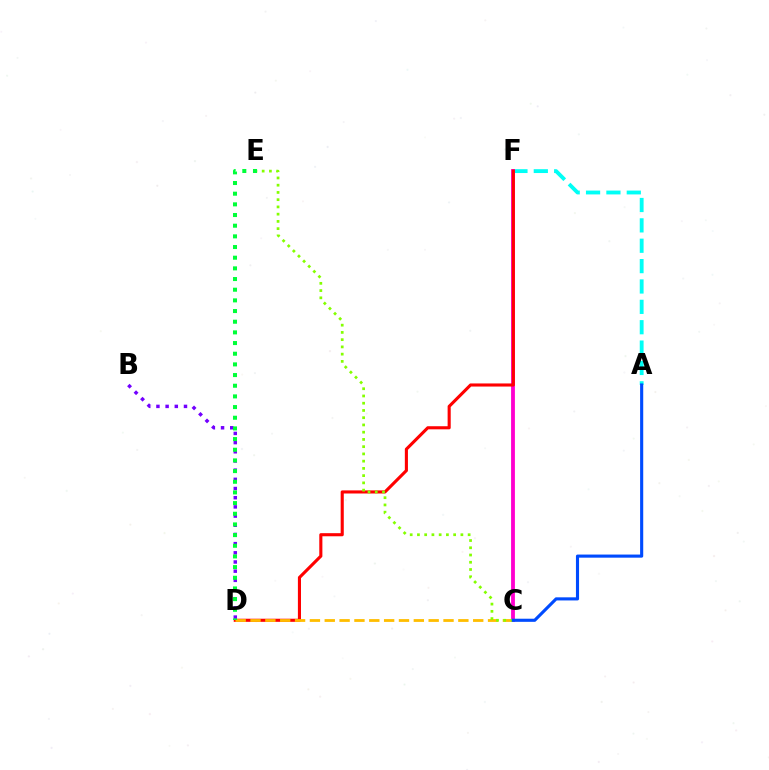{('A', 'F'): [{'color': '#00fff6', 'line_style': 'dashed', 'thickness': 2.77}], ('C', 'F'): [{'color': '#ff00cf', 'line_style': 'solid', 'thickness': 2.75}], ('D', 'F'): [{'color': '#ff0000', 'line_style': 'solid', 'thickness': 2.23}], ('C', 'D'): [{'color': '#ffbd00', 'line_style': 'dashed', 'thickness': 2.02}], ('C', 'E'): [{'color': '#84ff00', 'line_style': 'dotted', 'thickness': 1.97}], ('B', 'D'): [{'color': '#7200ff', 'line_style': 'dotted', 'thickness': 2.5}], ('A', 'C'): [{'color': '#004bff', 'line_style': 'solid', 'thickness': 2.24}], ('D', 'E'): [{'color': '#00ff39', 'line_style': 'dotted', 'thickness': 2.9}]}